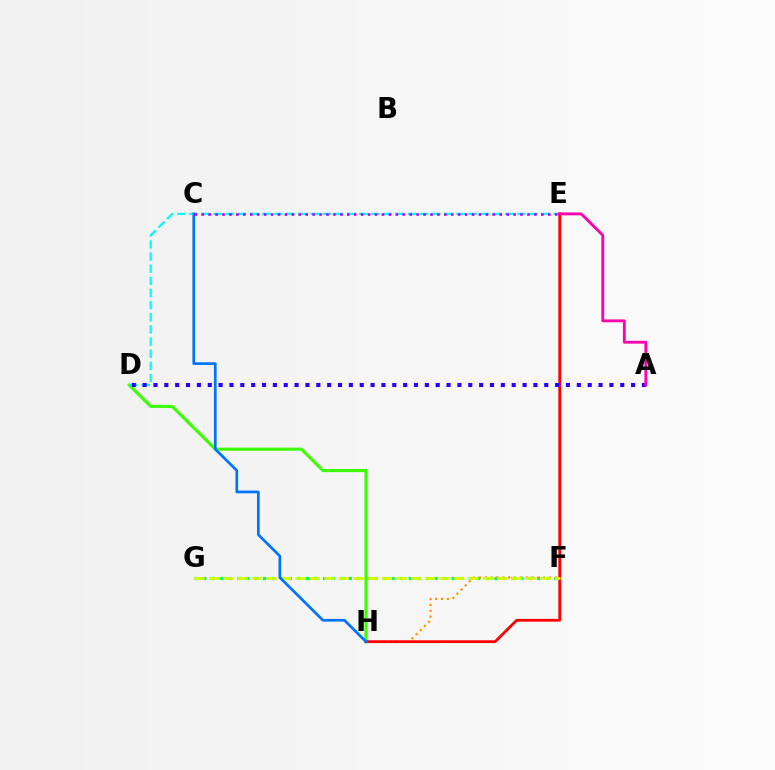{('F', 'G'): [{'color': '#00ff5c', 'line_style': 'dotted', 'thickness': 2.33}, {'color': '#d1ff00', 'line_style': 'dashed', 'thickness': 1.96}], ('D', 'H'): [{'color': '#3dff00', 'line_style': 'solid', 'thickness': 2.24}], ('D', 'E'): [{'color': '#00fff6', 'line_style': 'dashed', 'thickness': 1.65}], ('F', 'H'): [{'color': '#ff9400', 'line_style': 'dotted', 'thickness': 1.59}], ('E', 'H'): [{'color': '#ff0000', 'line_style': 'solid', 'thickness': 2.0}], ('A', 'D'): [{'color': '#2500ff', 'line_style': 'dotted', 'thickness': 2.95}], ('A', 'E'): [{'color': '#ff00ac', 'line_style': 'solid', 'thickness': 2.04}], ('C', 'H'): [{'color': '#0074ff', 'line_style': 'solid', 'thickness': 1.96}], ('C', 'E'): [{'color': '#b900ff', 'line_style': 'dotted', 'thickness': 1.88}]}